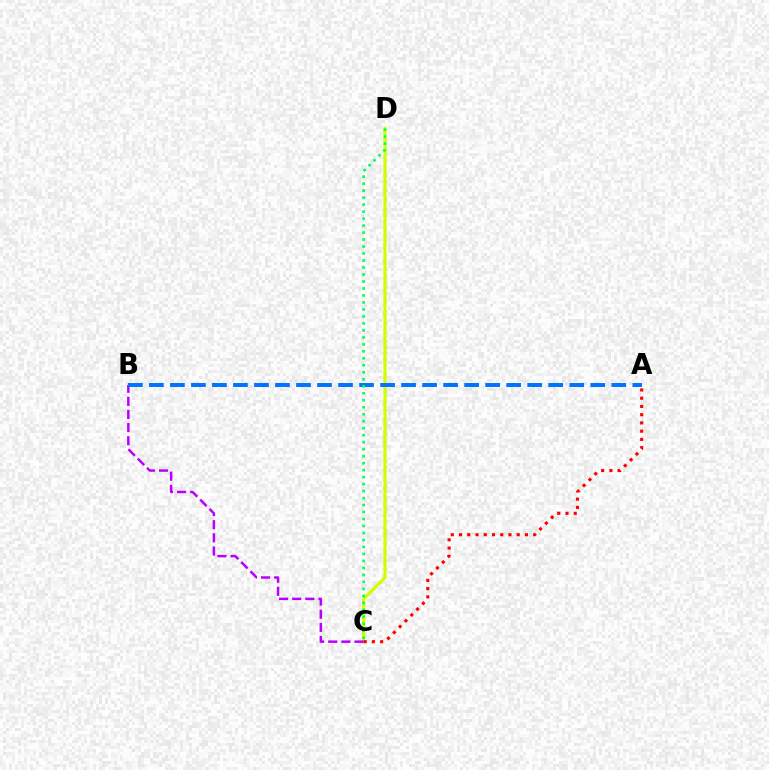{('C', 'D'): [{'color': '#d1ff00', 'line_style': 'solid', 'thickness': 2.31}, {'color': '#00ff5c', 'line_style': 'dotted', 'thickness': 1.9}], ('A', 'C'): [{'color': '#ff0000', 'line_style': 'dotted', 'thickness': 2.24}], ('B', 'C'): [{'color': '#b900ff', 'line_style': 'dashed', 'thickness': 1.78}], ('A', 'B'): [{'color': '#0074ff', 'line_style': 'dashed', 'thickness': 2.86}]}